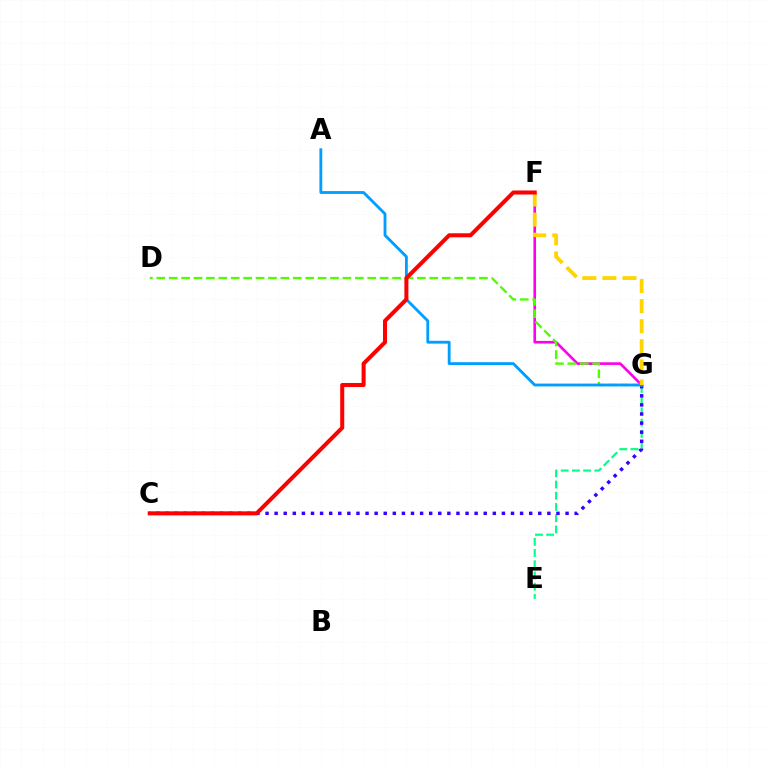{('E', 'G'): [{'color': '#00ff86', 'line_style': 'dashed', 'thickness': 1.53}], ('C', 'G'): [{'color': '#3700ff', 'line_style': 'dotted', 'thickness': 2.47}], ('F', 'G'): [{'color': '#ff00ed', 'line_style': 'solid', 'thickness': 1.9}, {'color': '#ffd500', 'line_style': 'dashed', 'thickness': 2.73}], ('D', 'G'): [{'color': '#4fff00', 'line_style': 'dashed', 'thickness': 1.69}], ('A', 'G'): [{'color': '#009eff', 'line_style': 'solid', 'thickness': 2.04}], ('C', 'F'): [{'color': '#ff0000', 'line_style': 'solid', 'thickness': 2.9}]}